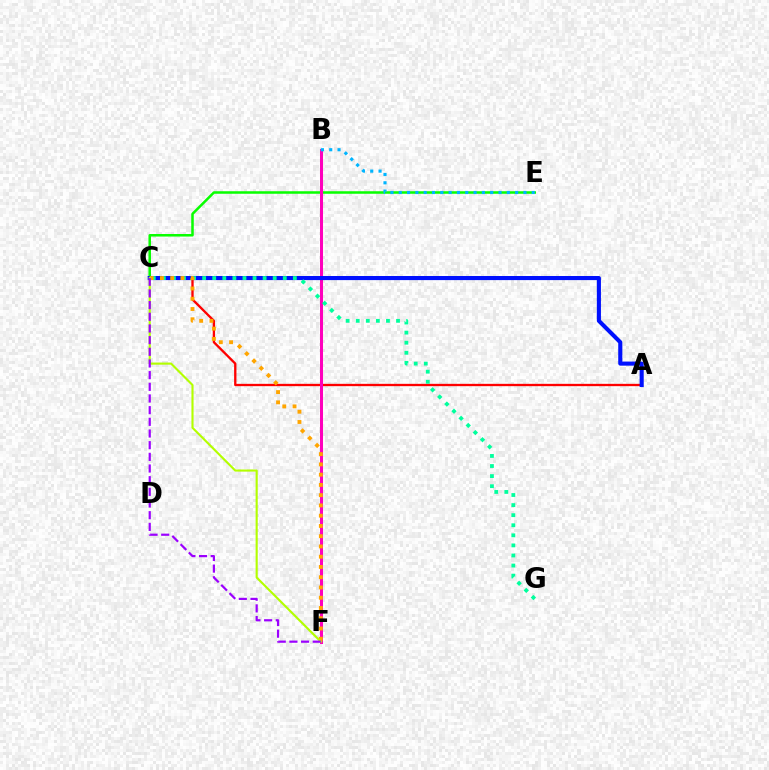{('A', 'C'): [{'color': '#ff0000', 'line_style': 'solid', 'thickness': 1.67}, {'color': '#0010ff', 'line_style': 'solid', 'thickness': 2.95}], ('C', 'E'): [{'color': '#08ff00', 'line_style': 'solid', 'thickness': 1.82}], ('B', 'F'): [{'color': '#ff00bd', 'line_style': 'solid', 'thickness': 2.18}], ('B', 'E'): [{'color': '#00b5ff', 'line_style': 'dotted', 'thickness': 2.26}], ('C', 'G'): [{'color': '#00ff9d', 'line_style': 'dotted', 'thickness': 2.74}], ('C', 'F'): [{'color': '#ffa500', 'line_style': 'dotted', 'thickness': 2.79}, {'color': '#b3ff00', 'line_style': 'solid', 'thickness': 1.53}, {'color': '#9b00ff', 'line_style': 'dashed', 'thickness': 1.59}]}